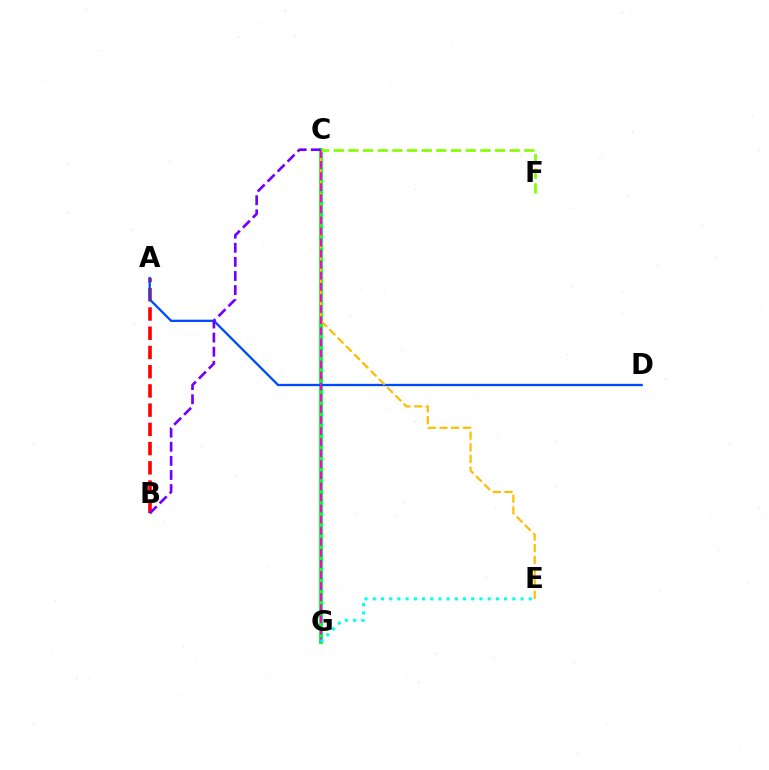{('A', 'B'): [{'color': '#ff0000', 'line_style': 'dashed', 'thickness': 2.61}], ('C', 'G'): [{'color': '#00ff39', 'line_style': 'solid', 'thickness': 2.82}, {'color': '#ff00cf', 'line_style': 'dashed', 'thickness': 1.51}], ('A', 'D'): [{'color': '#004bff', 'line_style': 'solid', 'thickness': 1.66}], ('C', 'E'): [{'color': '#ffbd00', 'line_style': 'dashed', 'thickness': 1.58}], ('C', 'F'): [{'color': '#84ff00', 'line_style': 'dashed', 'thickness': 1.99}], ('E', 'G'): [{'color': '#00fff6', 'line_style': 'dotted', 'thickness': 2.23}], ('B', 'C'): [{'color': '#7200ff', 'line_style': 'dashed', 'thickness': 1.92}]}